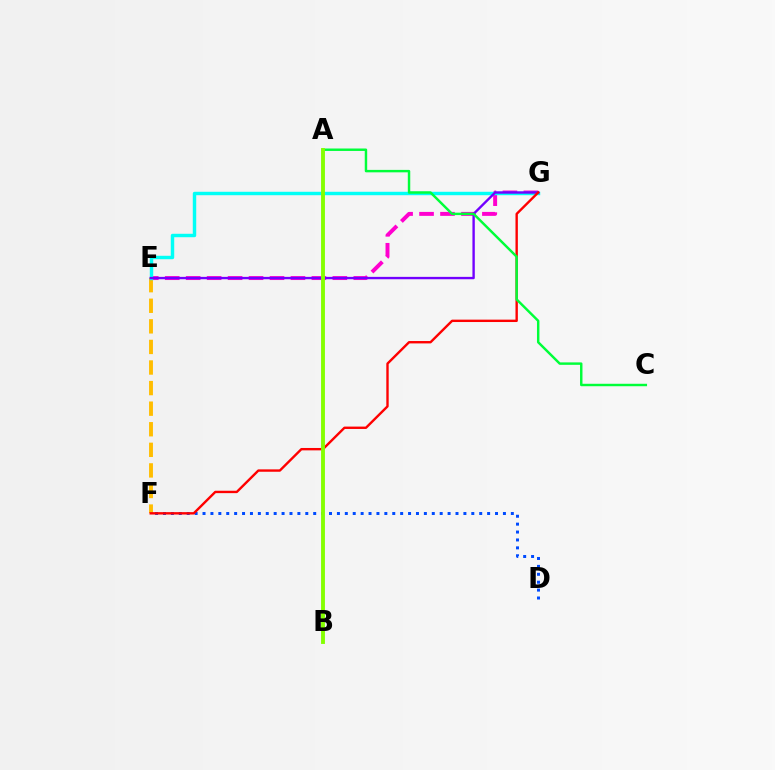{('E', 'G'): [{'color': '#ff00cf', 'line_style': 'dashed', 'thickness': 2.85}, {'color': '#00fff6', 'line_style': 'solid', 'thickness': 2.47}, {'color': '#7200ff', 'line_style': 'solid', 'thickness': 1.71}], ('E', 'F'): [{'color': '#ffbd00', 'line_style': 'dashed', 'thickness': 2.8}], ('D', 'F'): [{'color': '#004bff', 'line_style': 'dotted', 'thickness': 2.15}], ('F', 'G'): [{'color': '#ff0000', 'line_style': 'solid', 'thickness': 1.72}], ('A', 'C'): [{'color': '#00ff39', 'line_style': 'solid', 'thickness': 1.76}], ('A', 'B'): [{'color': '#84ff00', 'line_style': 'solid', 'thickness': 2.79}]}